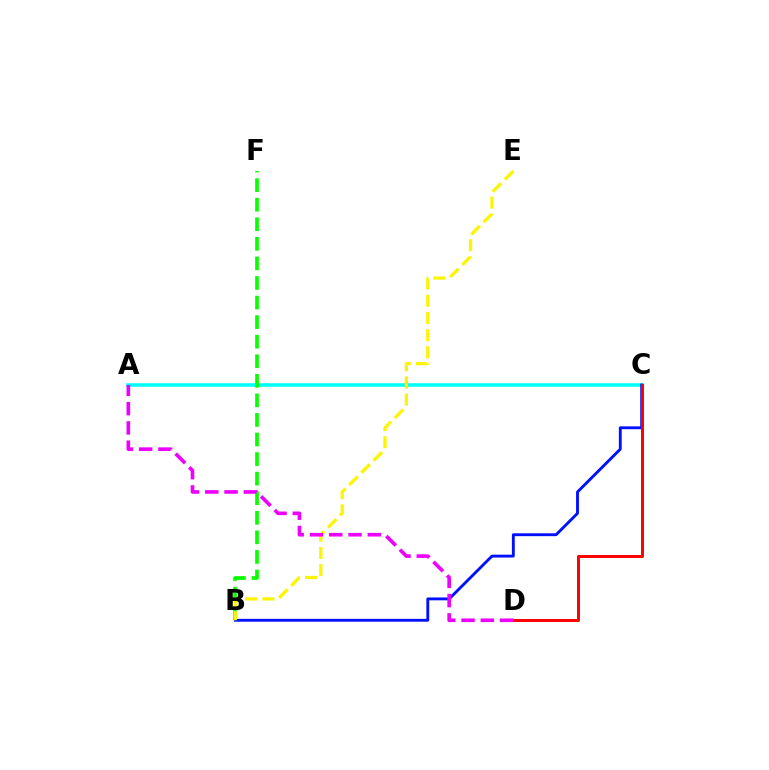{('A', 'C'): [{'color': '#00fff6', 'line_style': 'solid', 'thickness': 2.53}], ('B', 'C'): [{'color': '#0010ff', 'line_style': 'solid', 'thickness': 2.06}], ('B', 'F'): [{'color': '#08ff00', 'line_style': 'dashed', 'thickness': 2.66}], ('B', 'E'): [{'color': '#fcf500', 'line_style': 'dashed', 'thickness': 2.33}], ('C', 'D'): [{'color': '#ff0000', 'line_style': 'solid', 'thickness': 2.13}], ('A', 'D'): [{'color': '#ee00ff', 'line_style': 'dashed', 'thickness': 2.62}]}